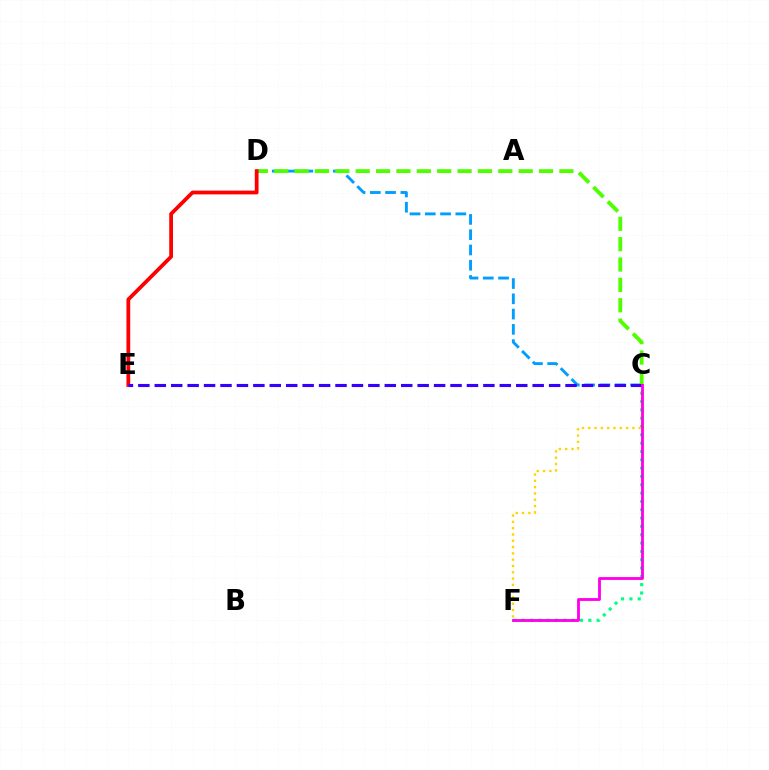{('C', 'D'): [{'color': '#009eff', 'line_style': 'dashed', 'thickness': 2.07}, {'color': '#4fff00', 'line_style': 'dashed', 'thickness': 2.77}], ('C', 'F'): [{'color': '#00ff86', 'line_style': 'dotted', 'thickness': 2.26}, {'color': '#ffd500', 'line_style': 'dotted', 'thickness': 1.71}, {'color': '#ff00ed', 'line_style': 'solid', 'thickness': 2.05}], ('D', 'E'): [{'color': '#ff0000', 'line_style': 'solid', 'thickness': 2.71}], ('C', 'E'): [{'color': '#3700ff', 'line_style': 'dashed', 'thickness': 2.23}]}